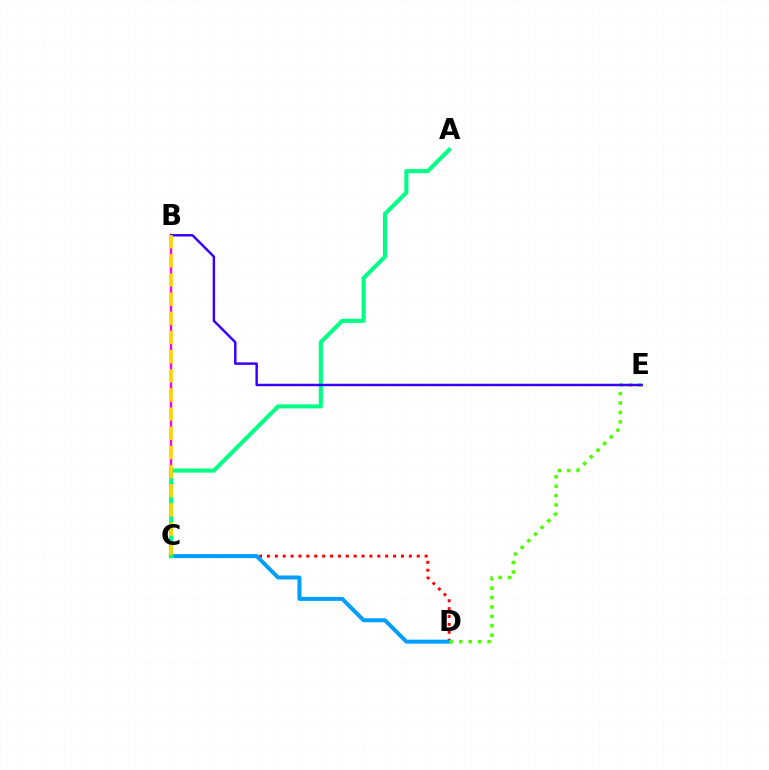{('B', 'C'): [{'color': '#ff00ed', 'line_style': 'solid', 'thickness': 1.7}, {'color': '#ffd500', 'line_style': 'dashed', 'thickness': 2.6}], ('C', 'D'): [{'color': '#ff0000', 'line_style': 'dotted', 'thickness': 2.14}, {'color': '#009eff', 'line_style': 'solid', 'thickness': 2.87}], ('A', 'C'): [{'color': '#00ff86', 'line_style': 'solid', 'thickness': 2.94}], ('D', 'E'): [{'color': '#4fff00', 'line_style': 'dotted', 'thickness': 2.56}], ('B', 'E'): [{'color': '#3700ff', 'line_style': 'solid', 'thickness': 1.78}]}